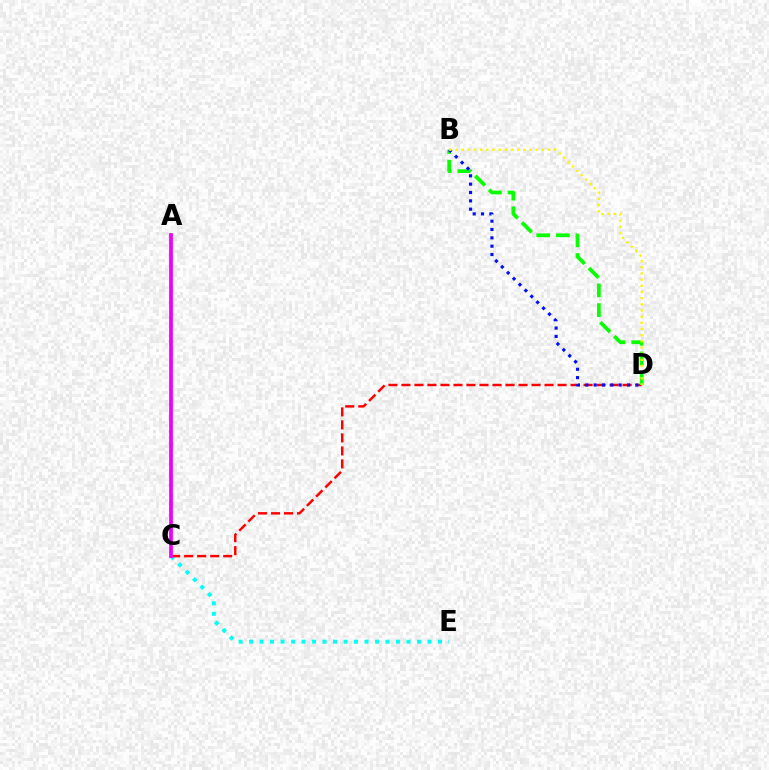{('C', 'E'): [{'color': '#00fff6', 'line_style': 'dotted', 'thickness': 2.85}], ('C', 'D'): [{'color': '#ff0000', 'line_style': 'dashed', 'thickness': 1.77}], ('A', 'C'): [{'color': '#ee00ff', 'line_style': 'solid', 'thickness': 2.7}], ('B', 'D'): [{'color': '#08ff00', 'line_style': 'dashed', 'thickness': 2.67}, {'color': '#0010ff', 'line_style': 'dotted', 'thickness': 2.27}, {'color': '#fcf500', 'line_style': 'dotted', 'thickness': 1.68}]}